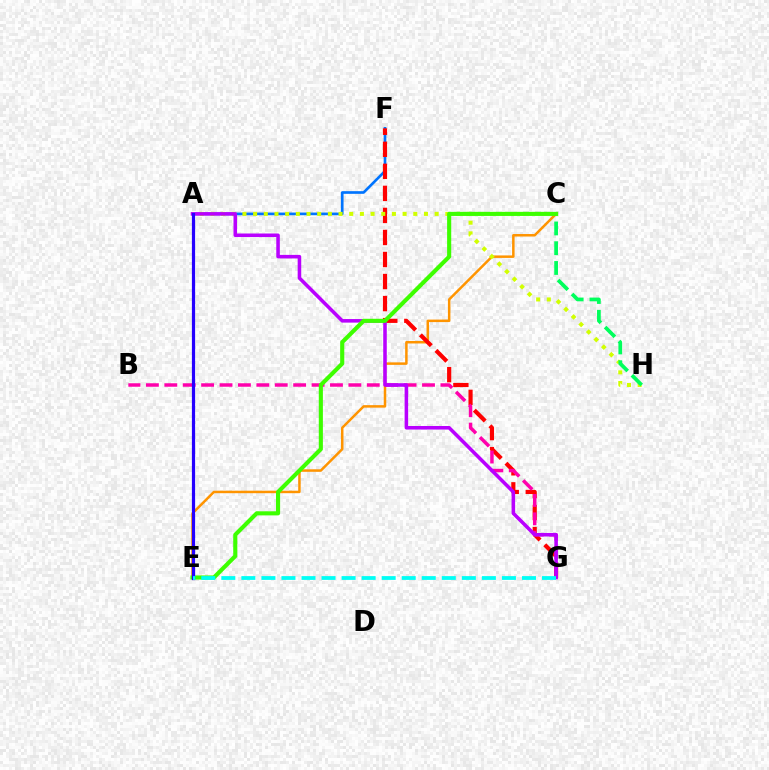{('A', 'F'): [{'color': '#0074ff', 'line_style': 'solid', 'thickness': 1.91}], ('C', 'E'): [{'color': '#ff9400', 'line_style': 'solid', 'thickness': 1.8}, {'color': '#3dff00', 'line_style': 'solid', 'thickness': 2.96}], ('F', 'G'): [{'color': '#ff0000', 'line_style': 'dashed', 'thickness': 2.99}], ('B', 'G'): [{'color': '#ff00ac', 'line_style': 'dashed', 'thickness': 2.5}], ('A', 'H'): [{'color': '#d1ff00', 'line_style': 'dotted', 'thickness': 2.9}], ('C', 'H'): [{'color': '#00ff5c', 'line_style': 'dashed', 'thickness': 2.68}], ('A', 'G'): [{'color': '#b900ff', 'line_style': 'solid', 'thickness': 2.56}], ('A', 'E'): [{'color': '#2500ff', 'line_style': 'solid', 'thickness': 2.3}], ('E', 'G'): [{'color': '#00fff6', 'line_style': 'dashed', 'thickness': 2.72}]}